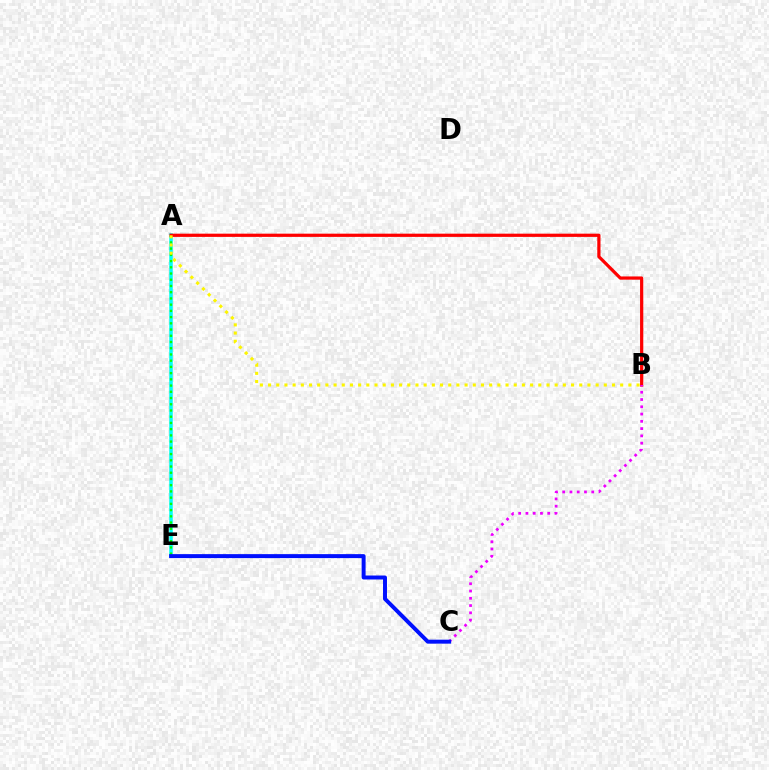{('A', 'E'): [{'color': '#00fff6', 'line_style': 'solid', 'thickness': 2.53}, {'color': '#08ff00', 'line_style': 'dotted', 'thickness': 1.69}], ('A', 'B'): [{'color': '#ff0000', 'line_style': 'solid', 'thickness': 2.32}, {'color': '#fcf500', 'line_style': 'dotted', 'thickness': 2.22}], ('B', 'C'): [{'color': '#ee00ff', 'line_style': 'dotted', 'thickness': 1.97}], ('C', 'E'): [{'color': '#0010ff', 'line_style': 'solid', 'thickness': 2.86}]}